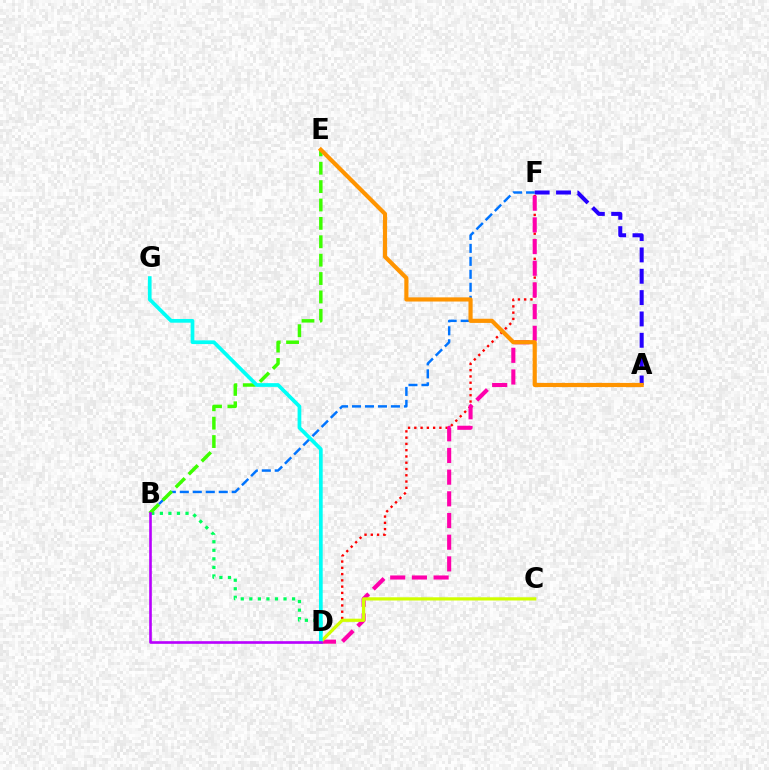{('B', 'F'): [{'color': '#0074ff', 'line_style': 'dashed', 'thickness': 1.76}], ('D', 'F'): [{'color': '#ff0000', 'line_style': 'dotted', 'thickness': 1.7}, {'color': '#ff00ac', 'line_style': 'dashed', 'thickness': 2.95}], ('B', 'D'): [{'color': '#00ff5c', 'line_style': 'dotted', 'thickness': 2.32}, {'color': '#b900ff', 'line_style': 'solid', 'thickness': 1.9}], ('B', 'E'): [{'color': '#3dff00', 'line_style': 'dashed', 'thickness': 2.5}], ('C', 'D'): [{'color': '#d1ff00', 'line_style': 'solid', 'thickness': 2.3}], ('A', 'F'): [{'color': '#2500ff', 'line_style': 'dashed', 'thickness': 2.9}], ('A', 'E'): [{'color': '#ff9400', 'line_style': 'solid', 'thickness': 3.0}], ('D', 'G'): [{'color': '#00fff6', 'line_style': 'solid', 'thickness': 2.67}]}